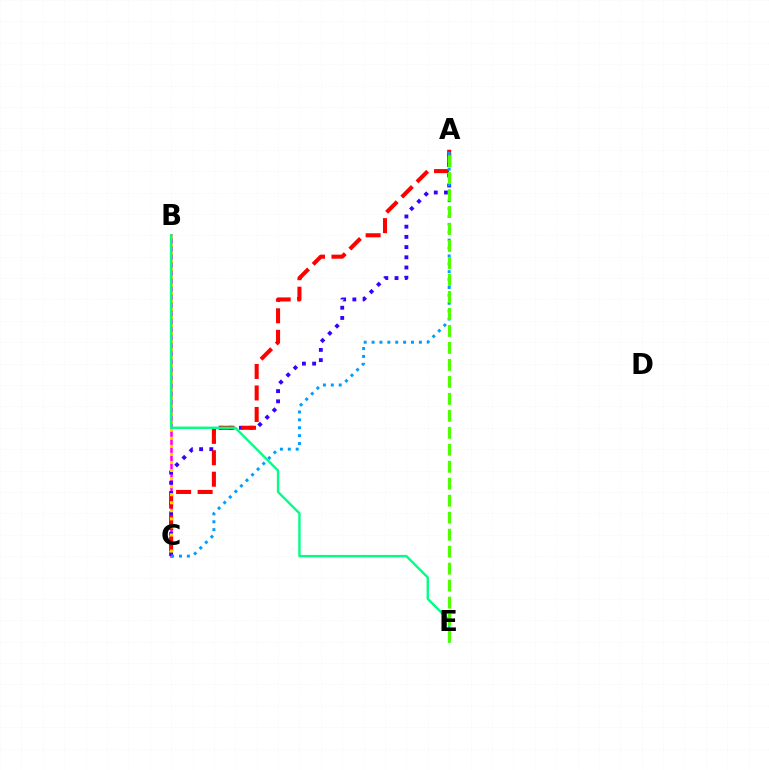{('B', 'C'): [{'color': '#ff00ed', 'line_style': 'solid', 'thickness': 1.83}, {'color': '#ffd500', 'line_style': 'dotted', 'thickness': 2.19}], ('A', 'C'): [{'color': '#3700ff', 'line_style': 'dotted', 'thickness': 2.77}, {'color': '#ff0000', 'line_style': 'dashed', 'thickness': 2.92}, {'color': '#009eff', 'line_style': 'dotted', 'thickness': 2.14}], ('B', 'E'): [{'color': '#00ff86', 'line_style': 'solid', 'thickness': 1.72}], ('A', 'E'): [{'color': '#4fff00', 'line_style': 'dashed', 'thickness': 2.31}]}